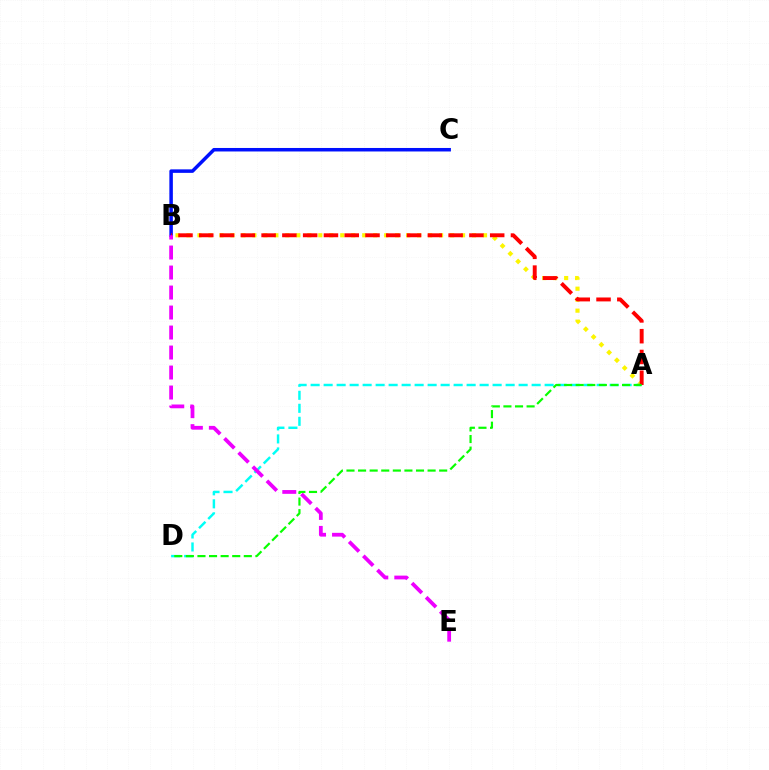{('B', 'C'): [{'color': '#0010ff', 'line_style': 'solid', 'thickness': 2.52}], ('A', 'B'): [{'color': '#fcf500', 'line_style': 'dotted', 'thickness': 2.98}, {'color': '#ff0000', 'line_style': 'dashed', 'thickness': 2.82}], ('A', 'D'): [{'color': '#00fff6', 'line_style': 'dashed', 'thickness': 1.77}, {'color': '#08ff00', 'line_style': 'dashed', 'thickness': 1.57}], ('B', 'E'): [{'color': '#ee00ff', 'line_style': 'dashed', 'thickness': 2.72}]}